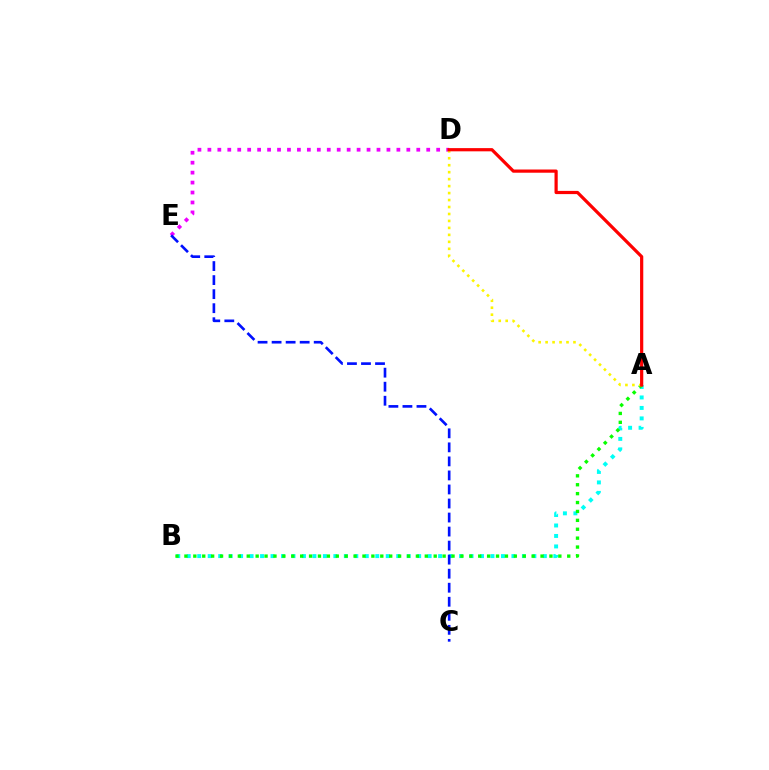{('D', 'E'): [{'color': '#ee00ff', 'line_style': 'dotted', 'thickness': 2.7}], ('A', 'B'): [{'color': '#00fff6', 'line_style': 'dotted', 'thickness': 2.85}, {'color': '#08ff00', 'line_style': 'dotted', 'thickness': 2.42}], ('C', 'E'): [{'color': '#0010ff', 'line_style': 'dashed', 'thickness': 1.91}], ('A', 'D'): [{'color': '#fcf500', 'line_style': 'dotted', 'thickness': 1.89}, {'color': '#ff0000', 'line_style': 'solid', 'thickness': 2.31}]}